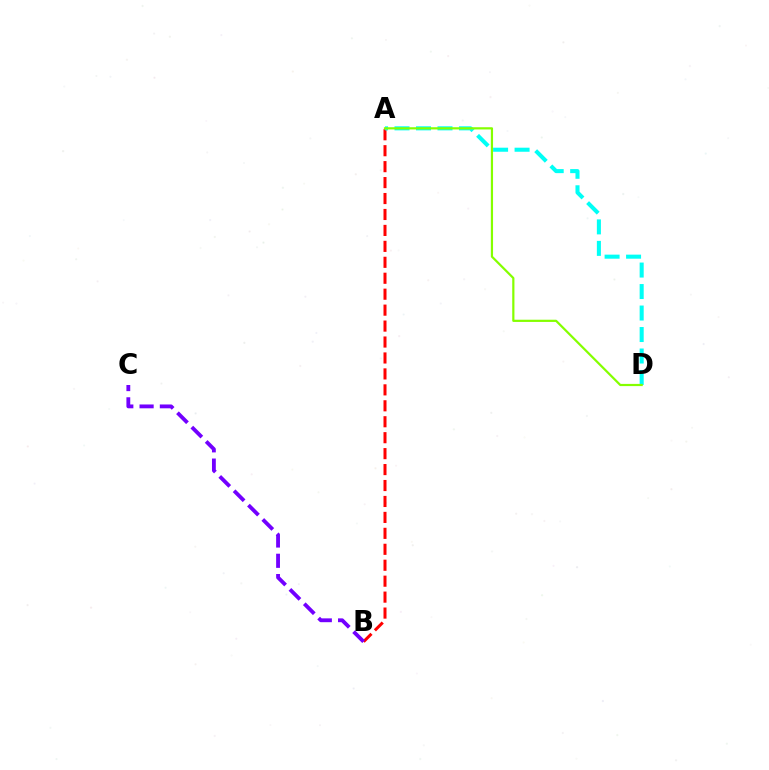{('A', 'B'): [{'color': '#ff0000', 'line_style': 'dashed', 'thickness': 2.17}], ('A', 'D'): [{'color': '#00fff6', 'line_style': 'dashed', 'thickness': 2.92}, {'color': '#84ff00', 'line_style': 'solid', 'thickness': 1.59}], ('B', 'C'): [{'color': '#7200ff', 'line_style': 'dashed', 'thickness': 2.76}]}